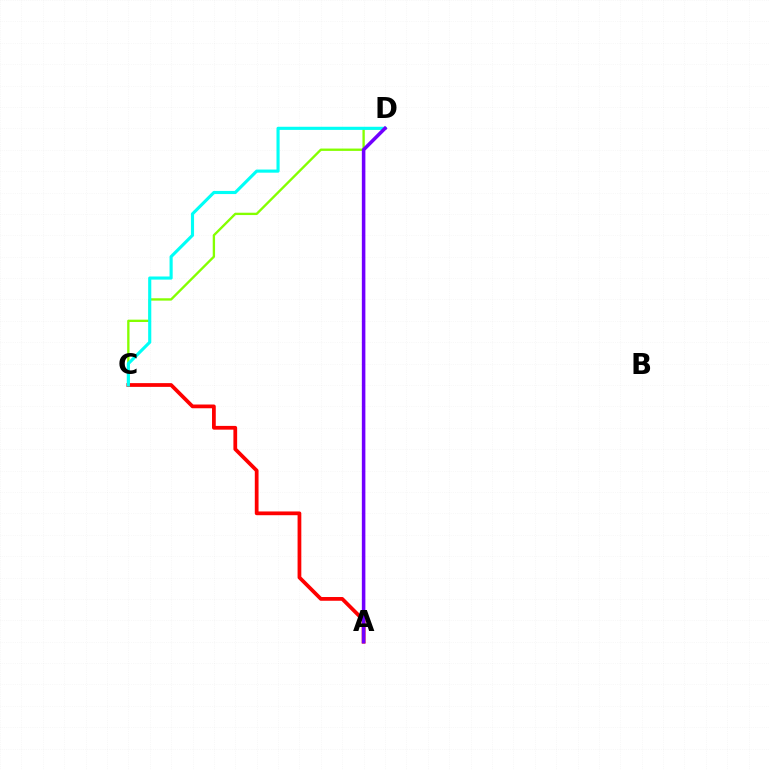{('C', 'D'): [{'color': '#84ff00', 'line_style': 'solid', 'thickness': 1.69}, {'color': '#00fff6', 'line_style': 'solid', 'thickness': 2.25}], ('A', 'C'): [{'color': '#ff0000', 'line_style': 'solid', 'thickness': 2.7}], ('A', 'D'): [{'color': '#7200ff', 'line_style': 'solid', 'thickness': 2.55}]}